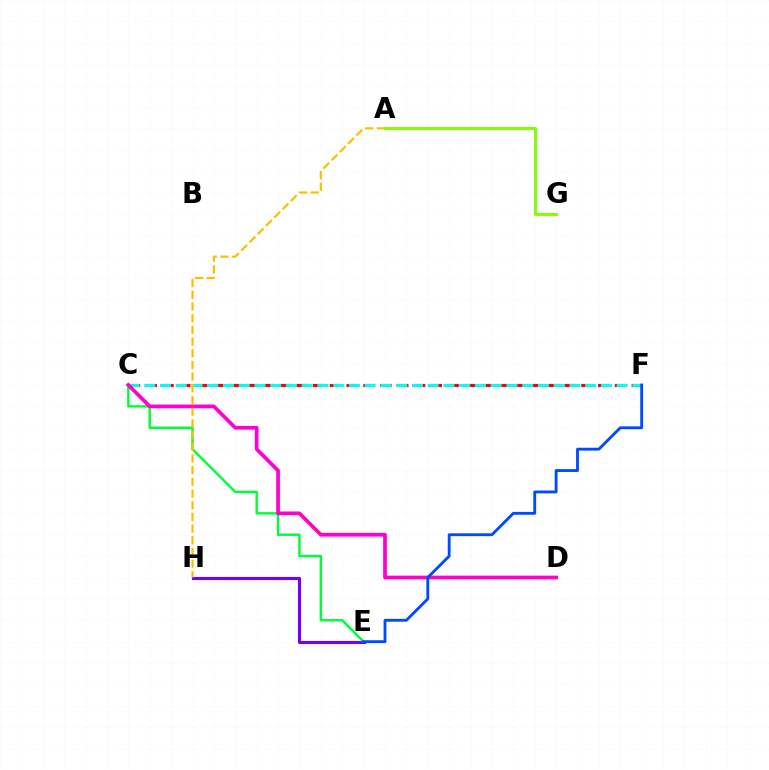{('E', 'H'): [{'color': '#7200ff', 'line_style': 'solid', 'thickness': 2.23}], ('C', 'F'): [{'color': '#ff0000', 'line_style': 'dashed', 'thickness': 2.28}, {'color': '#00fff6', 'line_style': 'dashed', 'thickness': 2.14}], ('C', 'E'): [{'color': '#00ff39', 'line_style': 'solid', 'thickness': 1.76}], ('A', 'G'): [{'color': '#84ff00', 'line_style': 'solid', 'thickness': 2.14}], ('C', 'D'): [{'color': '#ff00cf', 'line_style': 'solid', 'thickness': 2.67}], ('E', 'F'): [{'color': '#004bff', 'line_style': 'solid', 'thickness': 2.05}], ('A', 'H'): [{'color': '#ffbd00', 'line_style': 'dashed', 'thickness': 1.59}]}